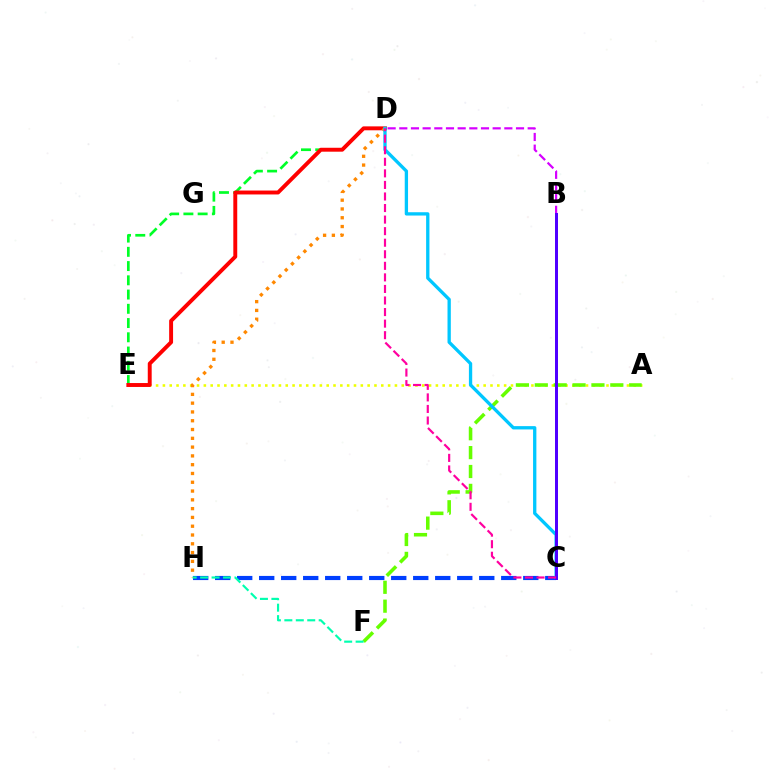{('A', 'E'): [{'color': '#eeff00', 'line_style': 'dotted', 'thickness': 1.85}], ('D', 'E'): [{'color': '#00ff27', 'line_style': 'dashed', 'thickness': 1.94}, {'color': '#ff0000', 'line_style': 'solid', 'thickness': 2.82}], ('A', 'F'): [{'color': '#66ff00', 'line_style': 'dashed', 'thickness': 2.57}], ('C', 'H'): [{'color': '#003fff', 'line_style': 'dashed', 'thickness': 2.99}], ('F', 'H'): [{'color': '#00ffaf', 'line_style': 'dashed', 'thickness': 1.56}], ('D', 'H'): [{'color': '#ff8800', 'line_style': 'dotted', 'thickness': 2.39}], ('C', 'D'): [{'color': '#00c7ff', 'line_style': 'solid', 'thickness': 2.38}, {'color': '#ff00a0', 'line_style': 'dashed', 'thickness': 1.57}], ('B', 'D'): [{'color': '#d600ff', 'line_style': 'dashed', 'thickness': 1.59}], ('B', 'C'): [{'color': '#4f00ff', 'line_style': 'solid', 'thickness': 2.15}]}